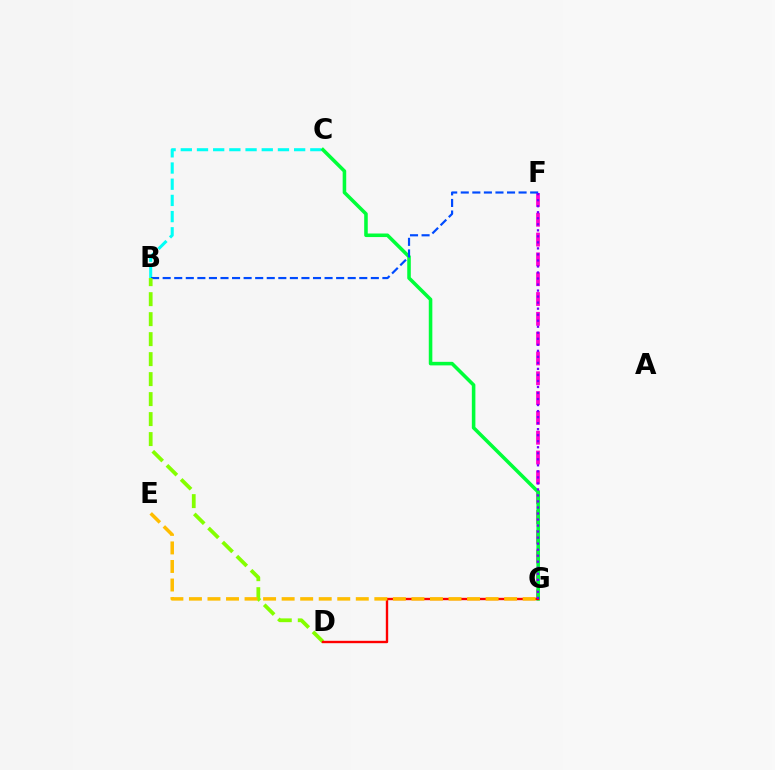{('F', 'G'): [{'color': '#ff00cf', 'line_style': 'dashed', 'thickness': 2.69}, {'color': '#7200ff', 'line_style': 'dotted', 'thickness': 1.64}], ('B', 'C'): [{'color': '#00fff6', 'line_style': 'dashed', 'thickness': 2.2}], ('C', 'G'): [{'color': '#00ff39', 'line_style': 'solid', 'thickness': 2.56}], ('B', 'F'): [{'color': '#004bff', 'line_style': 'dashed', 'thickness': 1.57}], ('B', 'D'): [{'color': '#84ff00', 'line_style': 'dashed', 'thickness': 2.72}], ('D', 'G'): [{'color': '#ff0000', 'line_style': 'solid', 'thickness': 1.71}], ('E', 'G'): [{'color': '#ffbd00', 'line_style': 'dashed', 'thickness': 2.52}]}